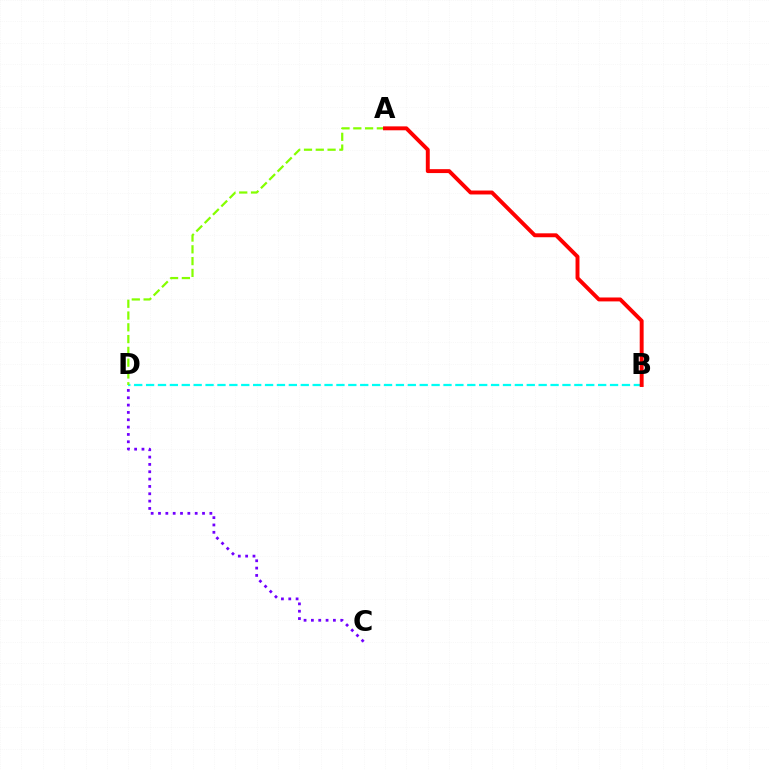{('C', 'D'): [{'color': '#7200ff', 'line_style': 'dotted', 'thickness': 1.99}], ('B', 'D'): [{'color': '#00fff6', 'line_style': 'dashed', 'thickness': 1.62}], ('A', 'D'): [{'color': '#84ff00', 'line_style': 'dashed', 'thickness': 1.6}], ('A', 'B'): [{'color': '#ff0000', 'line_style': 'solid', 'thickness': 2.82}]}